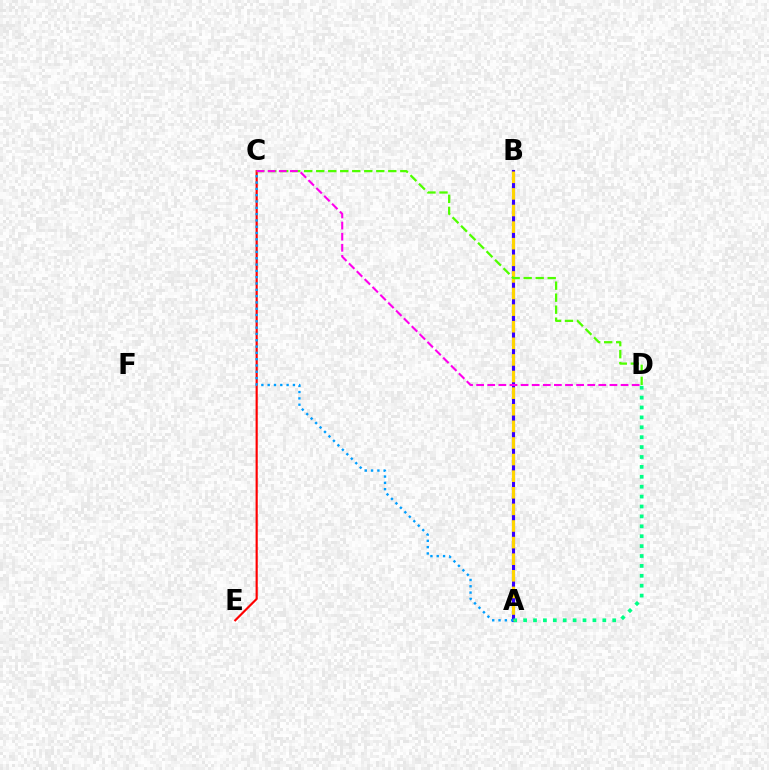{('A', 'B'): [{'color': '#3700ff', 'line_style': 'solid', 'thickness': 2.24}, {'color': '#ffd500', 'line_style': 'dashed', 'thickness': 2.26}], ('C', 'E'): [{'color': '#ff0000', 'line_style': 'solid', 'thickness': 1.56}], ('A', 'D'): [{'color': '#00ff86', 'line_style': 'dotted', 'thickness': 2.69}], ('C', 'D'): [{'color': '#4fff00', 'line_style': 'dashed', 'thickness': 1.63}, {'color': '#ff00ed', 'line_style': 'dashed', 'thickness': 1.51}], ('A', 'C'): [{'color': '#009eff', 'line_style': 'dotted', 'thickness': 1.71}]}